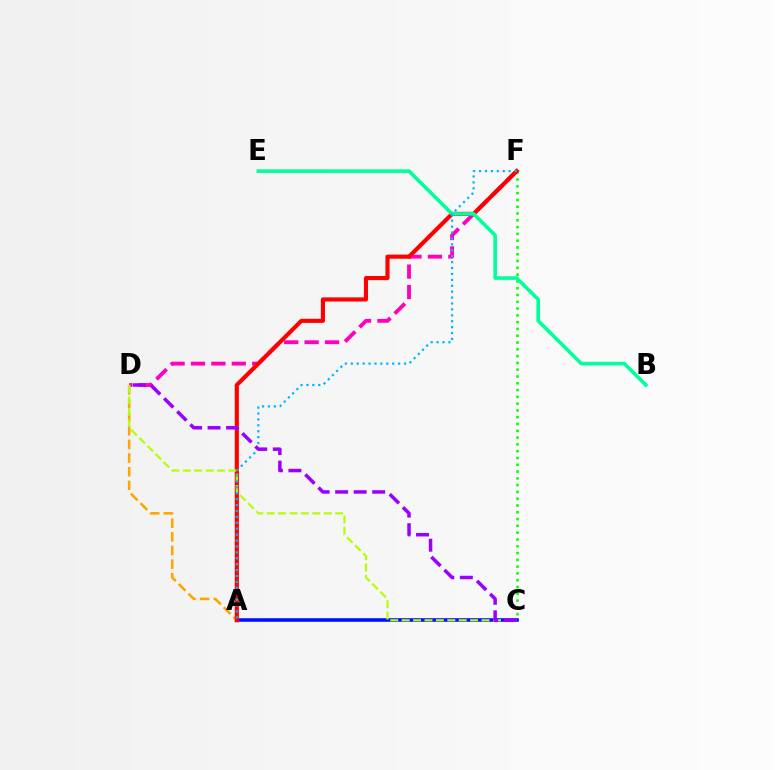{('D', 'F'): [{'color': '#ff00bd', 'line_style': 'dashed', 'thickness': 2.77}], ('A', 'D'): [{'color': '#ffa500', 'line_style': 'dashed', 'thickness': 1.86}], ('C', 'F'): [{'color': '#08ff00', 'line_style': 'dotted', 'thickness': 1.84}], ('A', 'C'): [{'color': '#0010ff', 'line_style': 'solid', 'thickness': 2.58}], ('A', 'F'): [{'color': '#ff0000', 'line_style': 'solid', 'thickness': 2.97}, {'color': '#00b5ff', 'line_style': 'dotted', 'thickness': 1.61}], ('C', 'D'): [{'color': '#b3ff00', 'line_style': 'dashed', 'thickness': 1.55}, {'color': '#9b00ff', 'line_style': 'dashed', 'thickness': 2.52}], ('B', 'E'): [{'color': '#00ff9d', 'line_style': 'solid', 'thickness': 2.59}]}